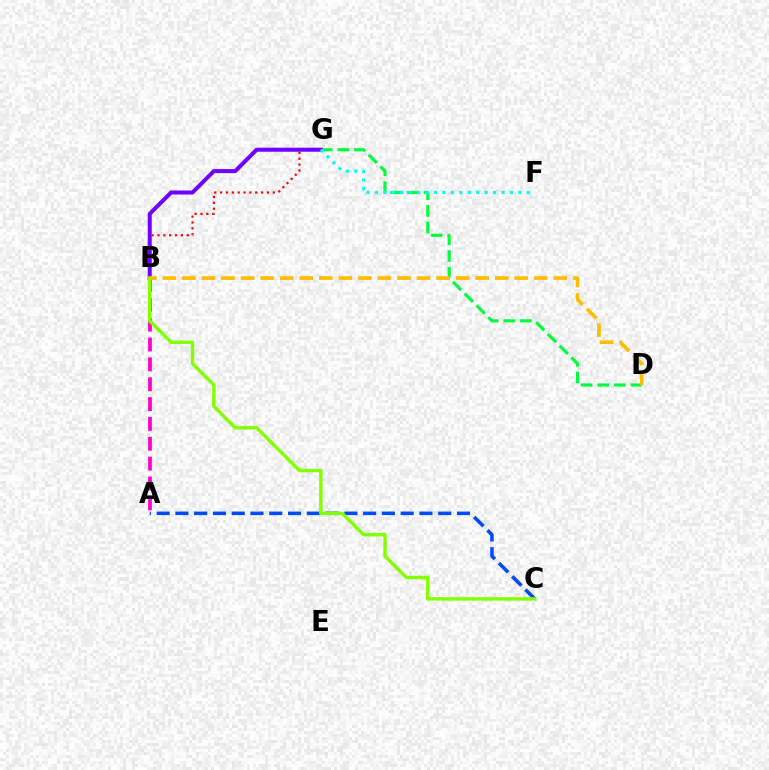{('B', 'G'): [{'color': '#ff0000', 'line_style': 'dotted', 'thickness': 1.59}, {'color': '#7200ff', 'line_style': 'solid', 'thickness': 2.9}], ('A', 'B'): [{'color': '#ff00cf', 'line_style': 'dashed', 'thickness': 2.7}], ('A', 'C'): [{'color': '#004bff', 'line_style': 'dashed', 'thickness': 2.55}], ('D', 'G'): [{'color': '#00ff39', 'line_style': 'dashed', 'thickness': 2.26}], ('F', 'G'): [{'color': '#00fff6', 'line_style': 'dotted', 'thickness': 2.29}], ('B', 'C'): [{'color': '#84ff00', 'line_style': 'solid', 'thickness': 2.46}], ('B', 'D'): [{'color': '#ffbd00', 'line_style': 'dashed', 'thickness': 2.66}]}